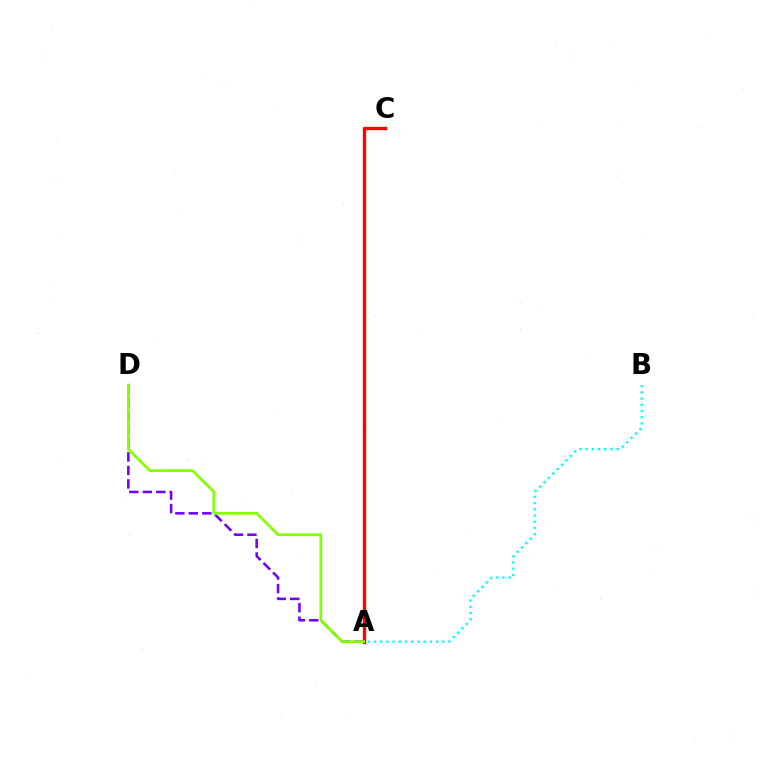{('A', 'D'): [{'color': '#7200ff', 'line_style': 'dashed', 'thickness': 1.83}, {'color': '#84ff00', 'line_style': 'solid', 'thickness': 1.98}], ('A', 'C'): [{'color': '#ff0000', 'line_style': 'solid', 'thickness': 2.43}], ('A', 'B'): [{'color': '#00fff6', 'line_style': 'dotted', 'thickness': 1.69}]}